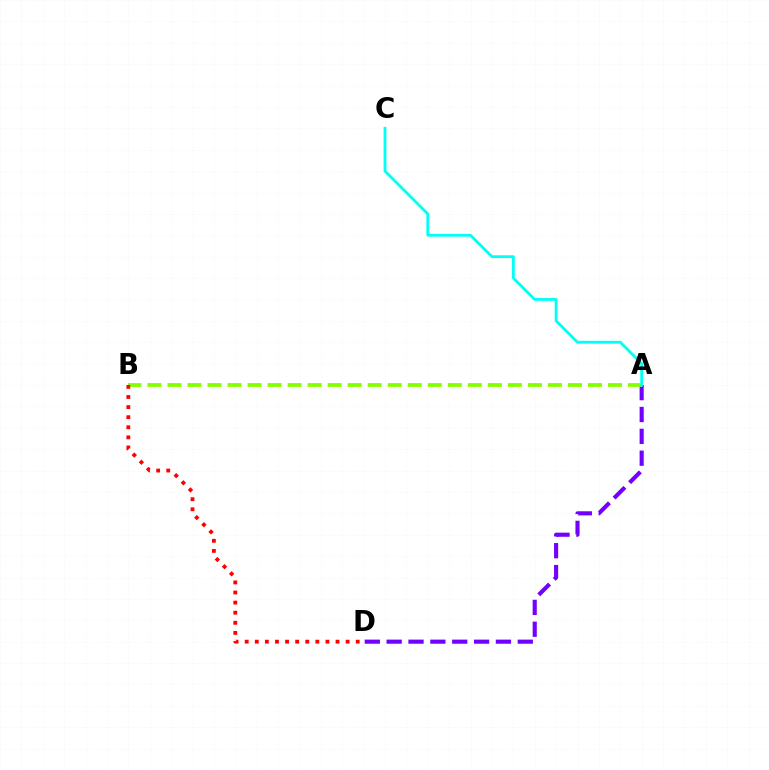{('A', 'D'): [{'color': '#7200ff', 'line_style': 'dashed', 'thickness': 2.97}], ('A', 'B'): [{'color': '#84ff00', 'line_style': 'dashed', 'thickness': 2.72}], ('A', 'C'): [{'color': '#00fff6', 'line_style': 'solid', 'thickness': 2.02}], ('B', 'D'): [{'color': '#ff0000', 'line_style': 'dotted', 'thickness': 2.74}]}